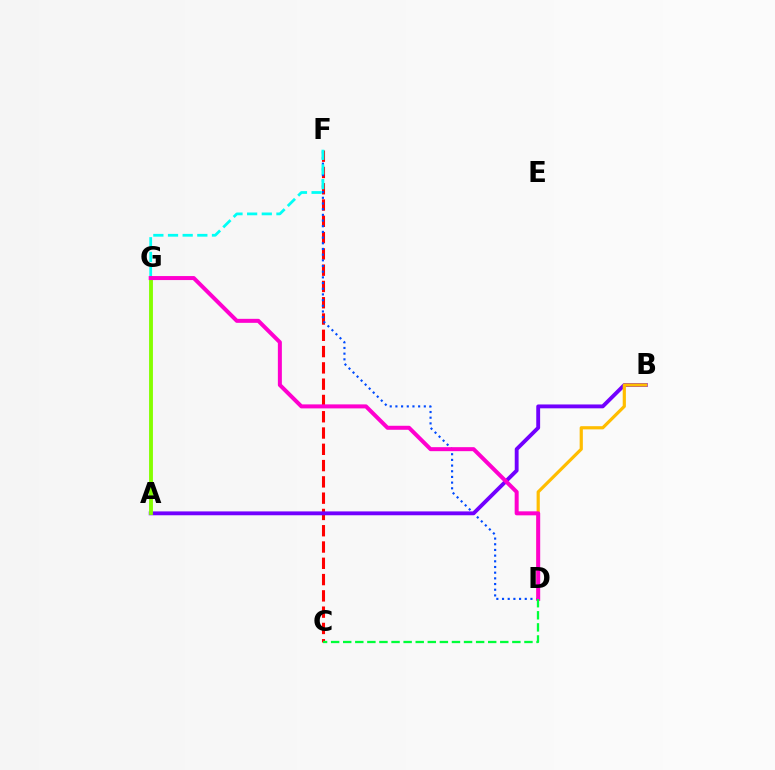{('C', 'F'): [{'color': '#ff0000', 'line_style': 'dashed', 'thickness': 2.21}], ('D', 'F'): [{'color': '#004bff', 'line_style': 'dotted', 'thickness': 1.54}], ('F', 'G'): [{'color': '#00fff6', 'line_style': 'dashed', 'thickness': 1.99}], ('A', 'B'): [{'color': '#7200ff', 'line_style': 'solid', 'thickness': 2.78}], ('A', 'G'): [{'color': '#84ff00', 'line_style': 'solid', 'thickness': 2.78}], ('B', 'D'): [{'color': '#ffbd00', 'line_style': 'solid', 'thickness': 2.29}], ('D', 'G'): [{'color': '#ff00cf', 'line_style': 'solid', 'thickness': 2.88}], ('C', 'D'): [{'color': '#00ff39', 'line_style': 'dashed', 'thickness': 1.64}]}